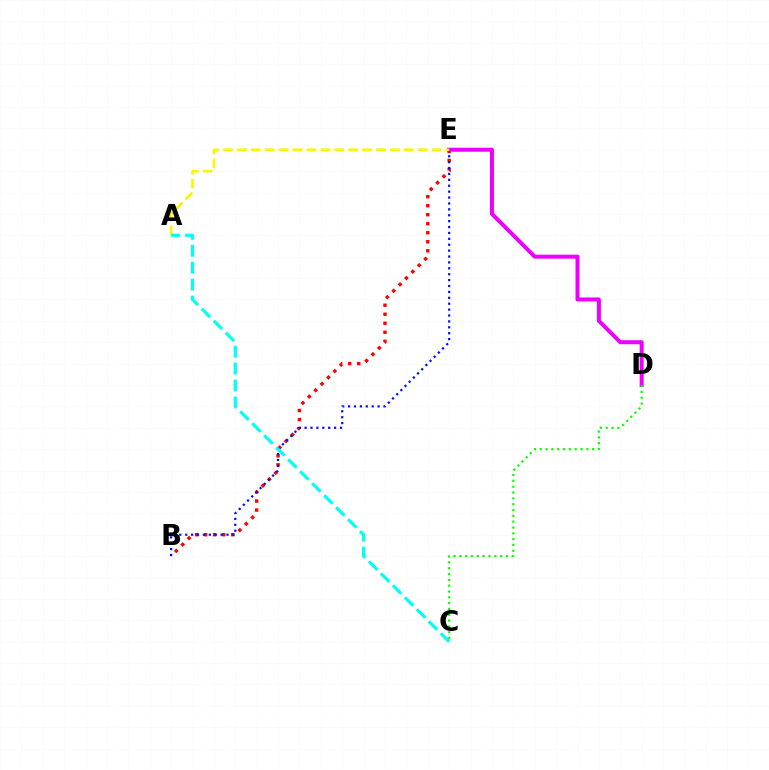{('B', 'E'): [{'color': '#ff0000', 'line_style': 'dotted', 'thickness': 2.45}, {'color': '#0010ff', 'line_style': 'dotted', 'thickness': 1.6}], ('D', 'E'): [{'color': '#ee00ff', 'line_style': 'solid', 'thickness': 2.89}], ('A', 'E'): [{'color': '#fcf500', 'line_style': 'dashed', 'thickness': 1.89}], ('C', 'D'): [{'color': '#08ff00', 'line_style': 'dotted', 'thickness': 1.58}], ('A', 'C'): [{'color': '#00fff6', 'line_style': 'dashed', 'thickness': 2.3}]}